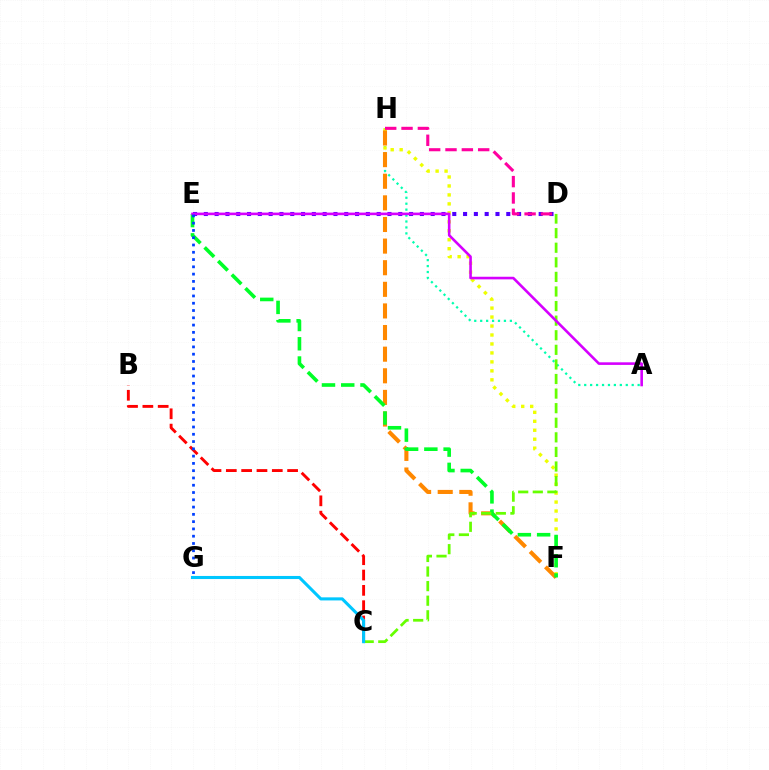{('A', 'H'): [{'color': '#00ffaf', 'line_style': 'dotted', 'thickness': 1.61}], ('F', 'H'): [{'color': '#eeff00', 'line_style': 'dotted', 'thickness': 2.44}, {'color': '#ff8800', 'line_style': 'dashed', 'thickness': 2.94}], ('D', 'E'): [{'color': '#4f00ff', 'line_style': 'dotted', 'thickness': 2.93}], ('E', 'F'): [{'color': '#00ff27', 'line_style': 'dashed', 'thickness': 2.62}], ('C', 'D'): [{'color': '#66ff00', 'line_style': 'dashed', 'thickness': 1.98}], ('A', 'E'): [{'color': '#d600ff', 'line_style': 'solid', 'thickness': 1.88}], ('D', 'H'): [{'color': '#ff00a0', 'line_style': 'dashed', 'thickness': 2.22}], ('B', 'C'): [{'color': '#ff0000', 'line_style': 'dashed', 'thickness': 2.08}], ('E', 'G'): [{'color': '#003fff', 'line_style': 'dotted', 'thickness': 1.98}], ('C', 'G'): [{'color': '#00c7ff', 'line_style': 'solid', 'thickness': 2.22}]}